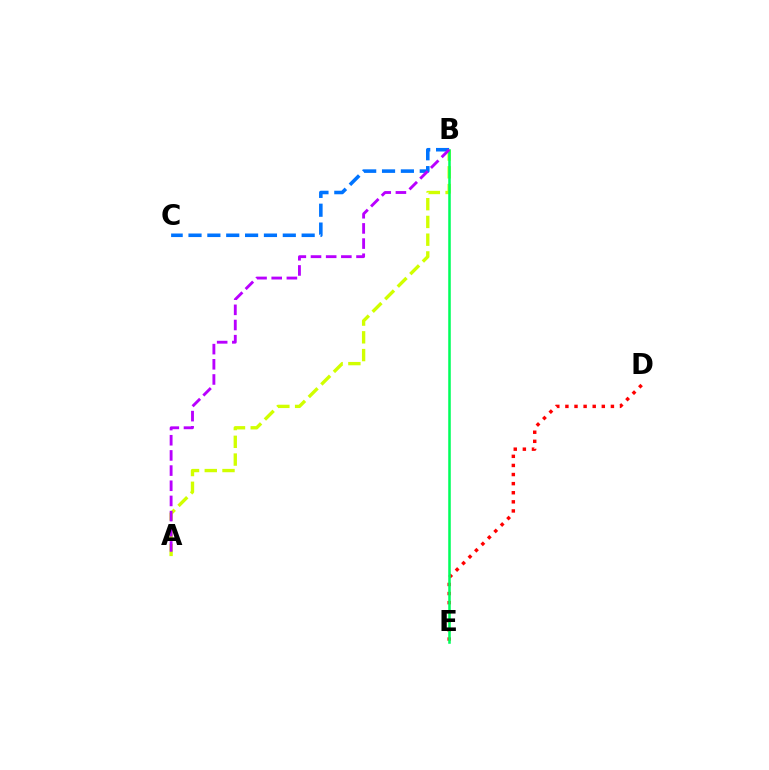{('A', 'B'): [{'color': '#d1ff00', 'line_style': 'dashed', 'thickness': 2.41}, {'color': '#b900ff', 'line_style': 'dashed', 'thickness': 2.06}], ('B', 'C'): [{'color': '#0074ff', 'line_style': 'dashed', 'thickness': 2.56}], ('D', 'E'): [{'color': '#ff0000', 'line_style': 'dotted', 'thickness': 2.47}], ('B', 'E'): [{'color': '#00ff5c', 'line_style': 'solid', 'thickness': 1.83}]}